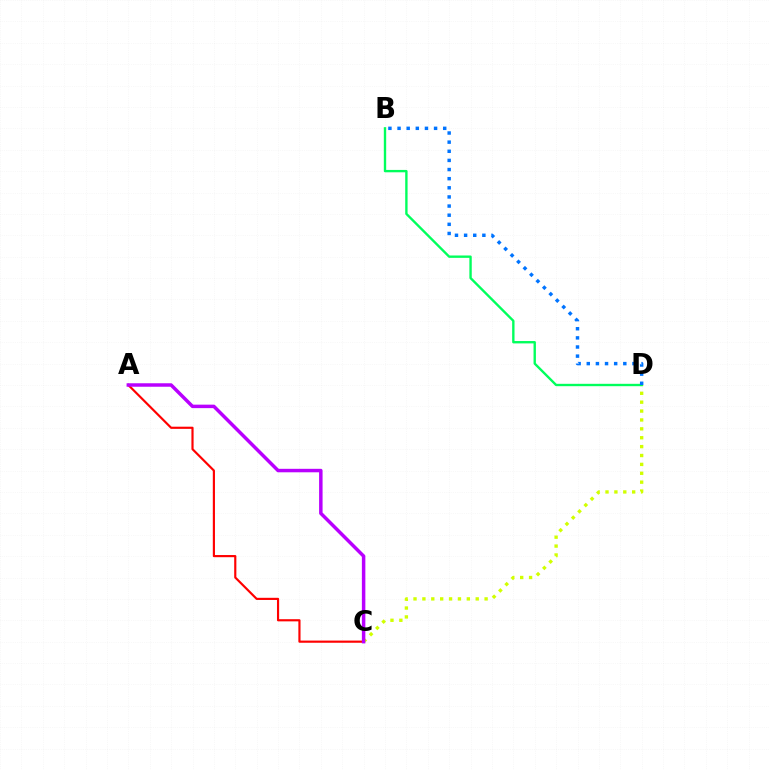{('C', 'D'): [{'color': '#d1ff00', 'line_style': 'dotted', 'thickness': 2.41}], ('A', 'C'): [{'color': '#ff0000', 'line_style': 'solid', 'thickness': 1.56}, {'color': '#b900ff', 'line_style': 'solid', 'thickness': 2.51}], ('B', 'D'): [{'color': '#00ff5c', 'line_style': 'solid', 'thickness': 1.71}, {'color': '#0074ff', 'line_style': 'dotted', 'thickness': 2.48}]}